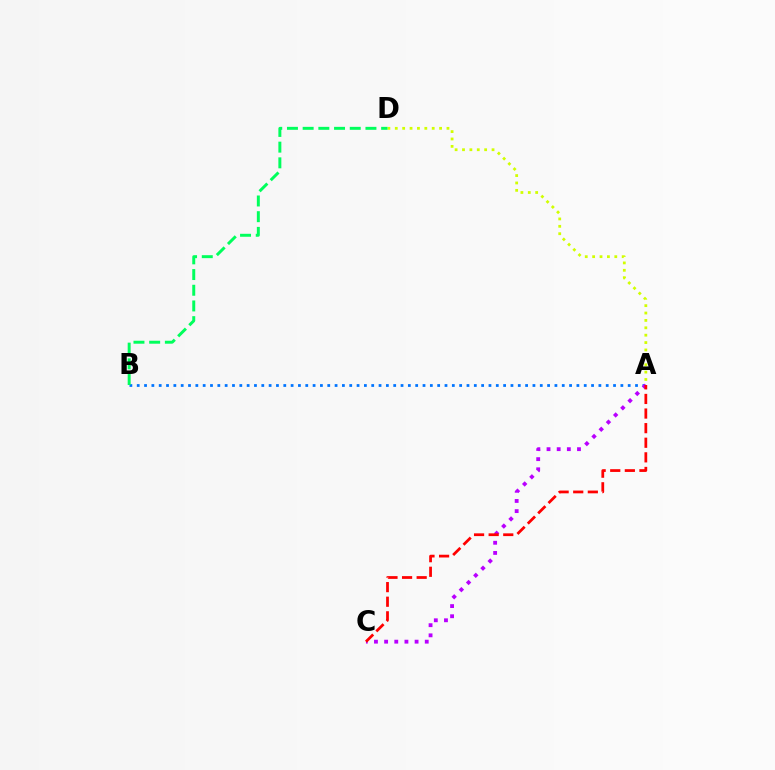{('A', 'B'): [{'color': '#0074ff', 'line_style': 'dotted', 'thickness': 1.99}], ('A', 'D'): [{'color': '#d1ff00', 'line_style': 'dotted', 'thickness': 2.01}], ('A', 'C'): [{'color': '#b900ff', 'line_style': 'dotted', 'thickness': 2.76}, {'color': '#ff0000', 'line_style': 'dashed', 'thickness': 1.98}], ('B', 'D'): [{'color': '#00ff5c', 'line_style': 'dashed', 'thickness': 2.13}]}